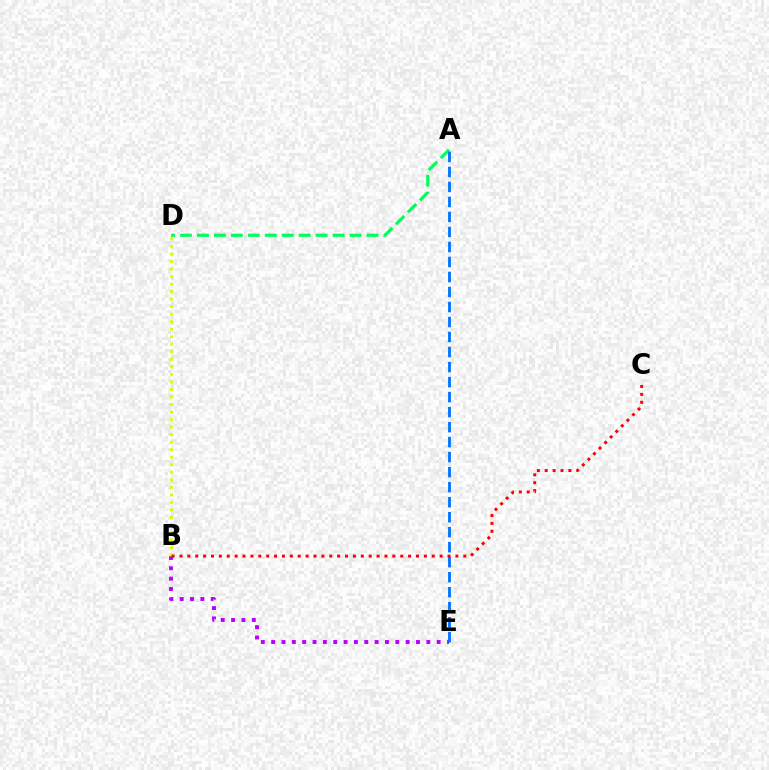{('A', 'D'): [{'color': '#00ff5c', 'line_style': 'dashed', 'thickness': 2.3}], ('B', 'E'): [{'color': '#b900ff', 'line_style': 'dotted', 'thickness': 2.81}], ('A', 'E'): [{'color': '#0074ff', 'line_style': 'dashed', 'thickness': 2.04}], ('B', 'D'): [{'color': '#d1ff00', 'line_style': 'dotted', 'thickness': 2.05}], ('B', 'C'): [{'color': '#ff0000', 'line_style': 'dotted', 'thickness': 2.14}]}